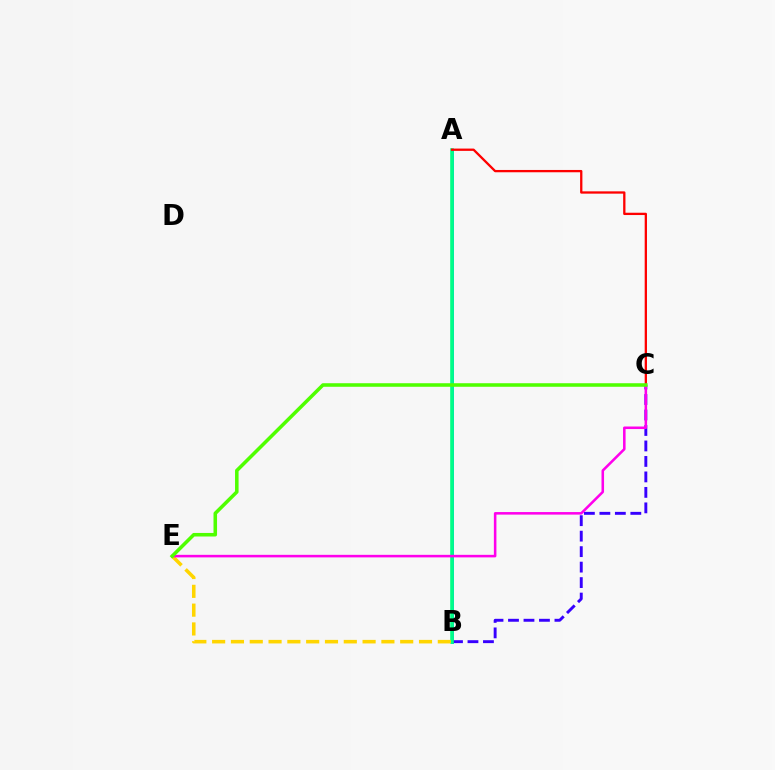{('A', 'B'): [{'color': '#009eff', 'line_style': 'solid', 'thickness': 2.07}, {'color': '#00ff86', 'line_style': 'solid', 'thickness': 2.58}], ('B', 'C'): [{'color': '#3700ff', 'line_style': 'dashed', 'thickness': 2.1}], ('B', 'E'): [{'color': '#ffd500', 'line_style': 'dashed', 'thickness': 2.55}], ('A', 'C'): [{'color': '#ff0000', 'line_style': 'solid', 'thickness': 1.66}], ('C', 'E'): [{'color': '#ff00ed', 'line_style': 'solid', 'thickness': 1.83}, {'color': '#4fff00', 'line_style': 'solid', 'thickness': 2.55}]}